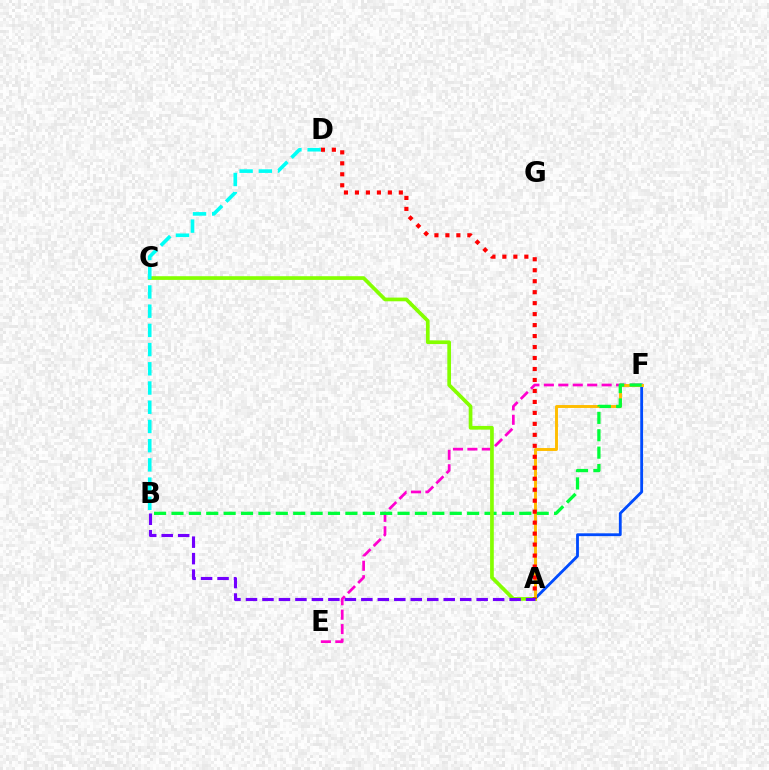{('A', 'F'): [{'color': '#004bff', 'line_style': 'solid', 'thickness': 2.03}, {'color': '#ffbd00', 'line_style': 'solid', 'thickness': 2.11}], ('E', 'F'): [{'color': '#ff00cf', 'line_style': 'dashed', 'thickness': 1.96}], ('B', 'F'): [{'color': '#00ff39', 'line_style': 'dashed', 'thickness': 2.36}], ('A', 'C'): [{'color': '#84ff00', 'line_style': 'solid', 'thickness': 2.66}], ('A', 'D'): [{'color': '#ff0000', 'line_style': 'dotted', 'thickness': 2.98}], ('A', 'B'): [{'color': '#7200ff', 'line_style': 'dashed', 'thickness': 2.24}], ('B', 'D'): [{'color': '#00fff6', 'line_style': 'dashed', 'thickness': 2.61}]}